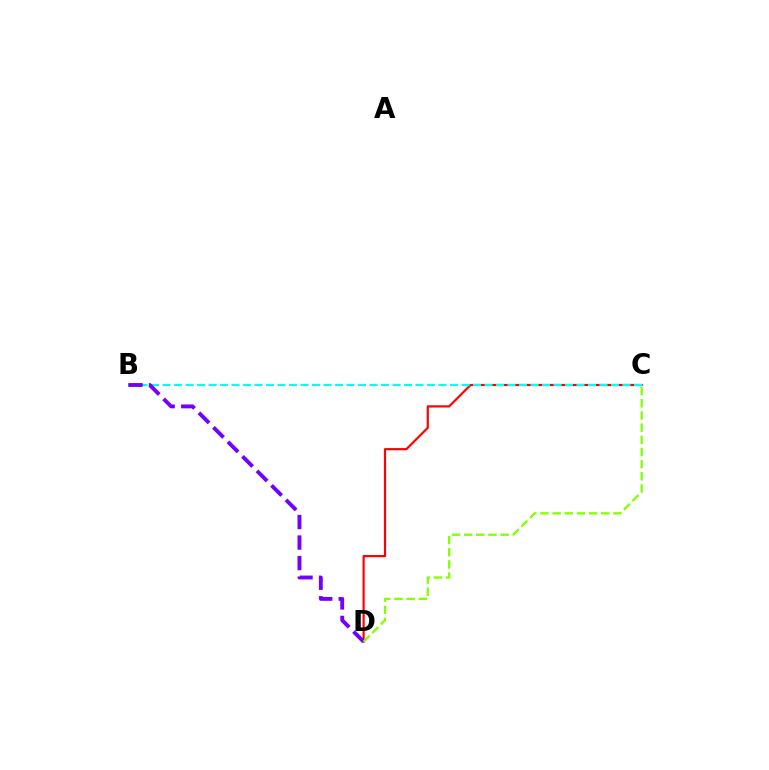{('C', 'D'): [{'color': '#ff0000', 'line_style': 'solid', 'thickness': 1.57}, {'color': '#84ff00', 'line_style': 'dashed', 'thickness': 1.65}], ('B', 'C'): [{'color': '#00fff6', 'line_style': 'dashed', 'thickness': 1.56}], ('B', 'D'): [{'color': '#7200ff', 'line_style': 'dashed', 'thickness': 2.79}]}